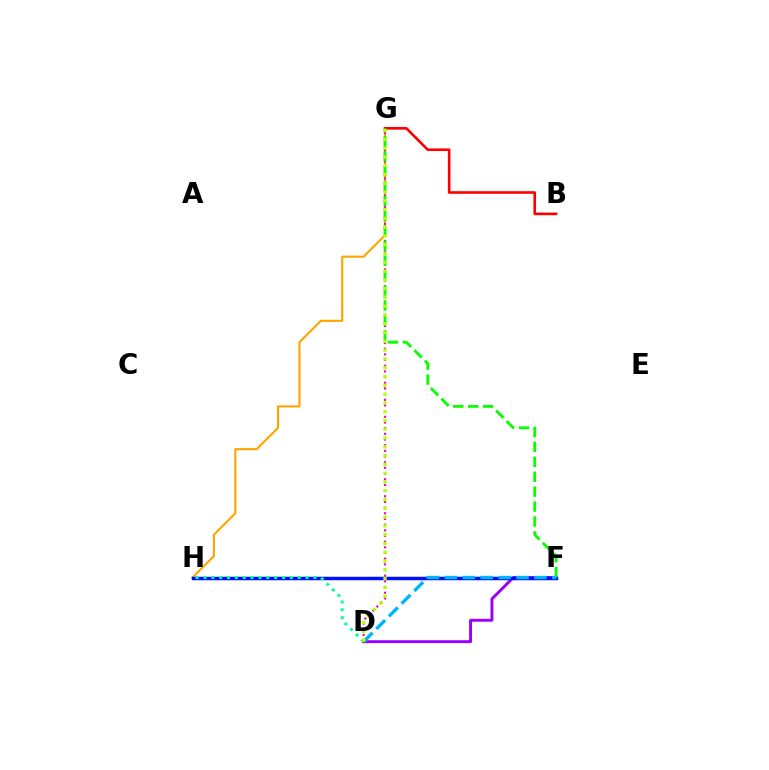{('G', 'H'): [{'color': '#ffa500', 'line_style': 'solid', 'thickness': 1.53}], ('D', 'F'): [{'color': '#9b00ff', 'line_style': 'solid', 'thickness': 2.1}, {'color': '#00b5ff', 'line_style': 'dashed', 'thickness': 2.44}], ('D', 'G'): [{'color': '#ff00bd', 'line_style': 'dotted', 'thickness': 1.54}, {'color': '#b3ff00', 'line_style': 'dotted', 'thickness': 2.39}], ('B', 'G'): [{'color': '#ff0000', 'line_style': 'solid', 'thickness': 1.89}], ('F', 'H'): [{'color': '#0010ff', 'line_style': 'solid', 'thickness': 2.5}], ('D', 'H'): [{'color': '#00ff9d', 'line_style': 'dotted', 'thickness': 2.13}], ('F', 'G'): [{'color': '#08ff00', 'line_style': 'dashed', 'thickness': 2.03}]}